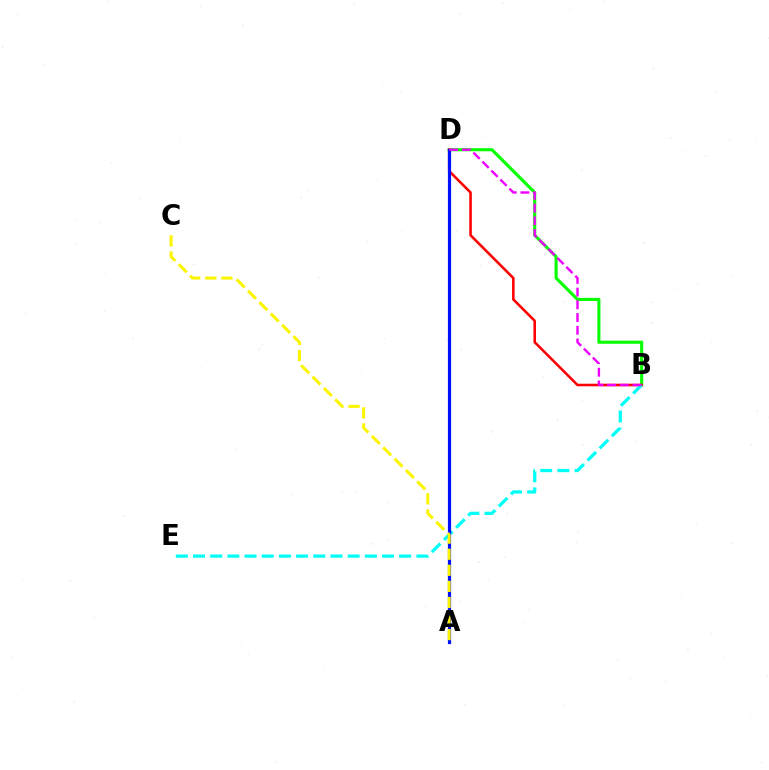{('B', 'D'): [{'color': '#08ff00', 'line_style': 'solid', 'thickness': 2.23}, {'color': '#ff0000', 'line_style': 'solid', 'thickness': 1.85}, {'color': '#ee00ff', 'line_style': 'dashed', 'thickness': 1.73}], ('B', 'E'): [{'color': '#00fff6', 'line_style': 'dashed', 'thickness': 2.33}], ('A', 'D'): [{'color': '#0010ff', 'line_style': 'solid', 'thickness': 2.31}], ('A', 'C'): [{'color': '#fcf500', 'line_style': 'dashed', 'thickness': 2.18}]}